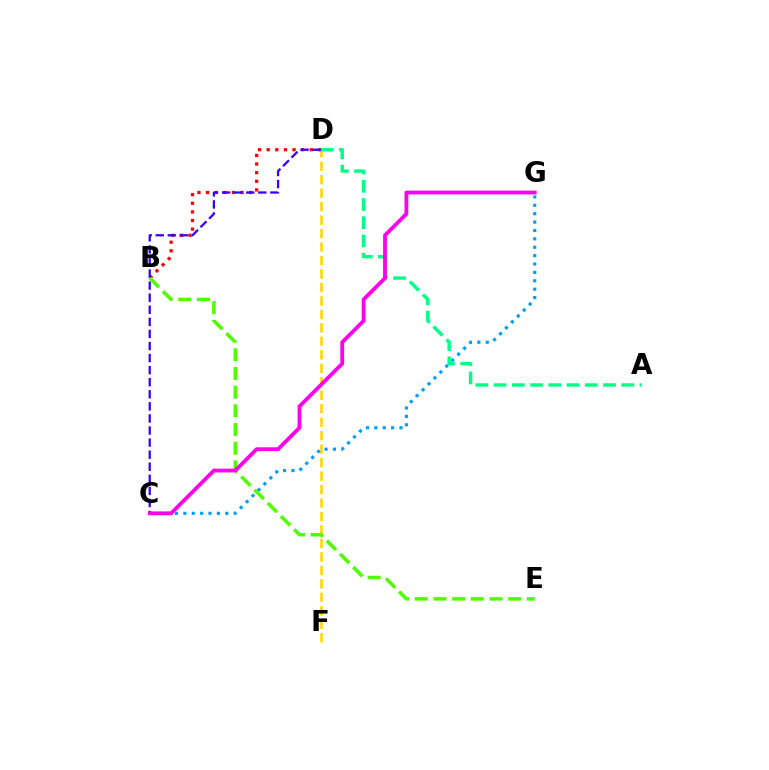{('D', 'F'): [{'color': '#ffd500', 'line_style': 'dashed', 'thickness': 1.83}], ('A', 'D'): [{'color': '#00ff86', 'line_style': 'dashed', 'thickness': 2.48}], ('C', 'G'): [{'color': '#009eff', 'line_style': 'dotted', 'thickness': 2.28}, {'color': '#ff00ed', 'line_style': 'solid', 'thickness': 2.74}], ('B', 'D'): [{'color': '#ff0000', 'line_style': 'dotted', 'thickness': 2.34}], ('C', 'D'): [{'color': '#3700ff', 'line_style': 'dashed', 'thickness': 1.64}], ('B', 'E'): [{'color': '#4fff00', 'line_style': 'dashed', 'thickness': 2.54}]}